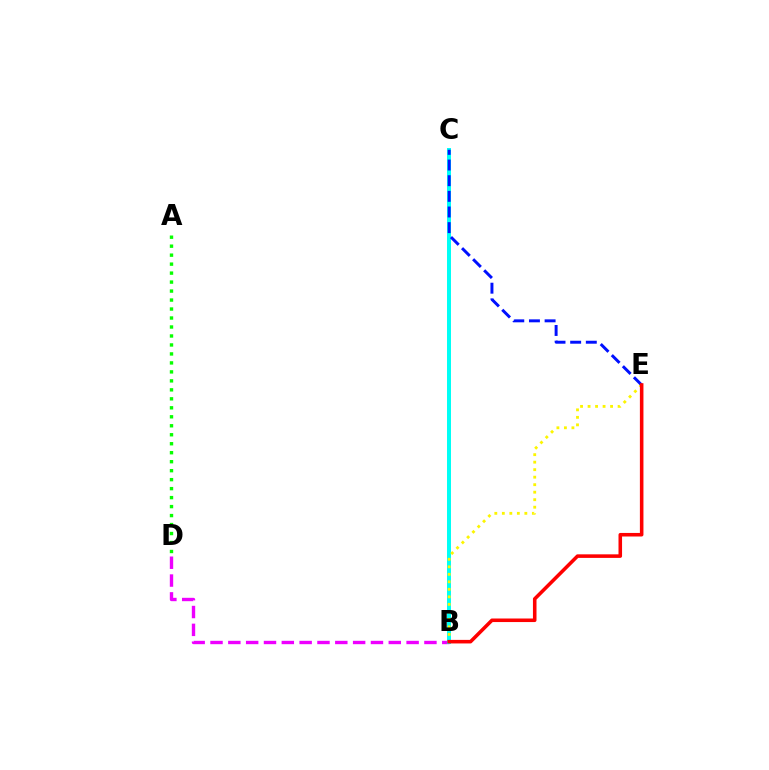{('A', 'D'): [{'color': '#08ff00', 'line_style': 'dotted', 'thickness': 2.44}], ('B', 'D'): [{'color': '#ee00ff', 'line_style': 'dashed', 'thickness': 2.42}], ('B', 'C'): [{'color': '#00fff6', 'line_style': 'solid', 'thickness': 2.86}], ('B', 'E'): [{'color': '#fcf500', 'line_style': 'dotted', 'thickness': 2.04}, {'color': '#ff0000', 'line_style': 'solid', 'thickness': 2.56}], ('C', 'E'): [{'color': '#0010ff', 'line_style': 'dashed', 'thickness': 2.13}]}